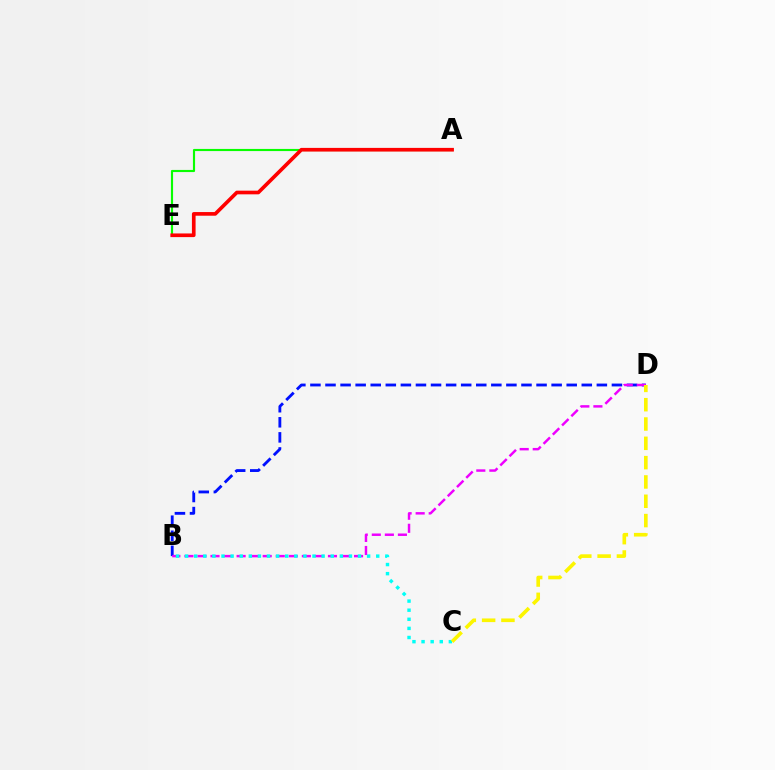{('A', 'E'): [{'color': '#08ff00', 'line_style': 'solid', 'thickness': 1.54}, {'color': '#ff0000', 'line_style': 'solid', 'thickness': 2.64}], ('B', 'D'): [{'color': '#0010ff', 'line_style': 'dashed', 'thickness': 2.05}, {'color': '#ee00ff', 'line_style': 'dashed', 'thickness': 1.77}], ('B', 'C'): [{'color': '#00fff6', 'line_style': 'dotted', 'thickness': 2.47}], ('C', 'D'): [{'color': '#fcf500', 'line_style': 'dashed', 'thickness': 2.62}]}